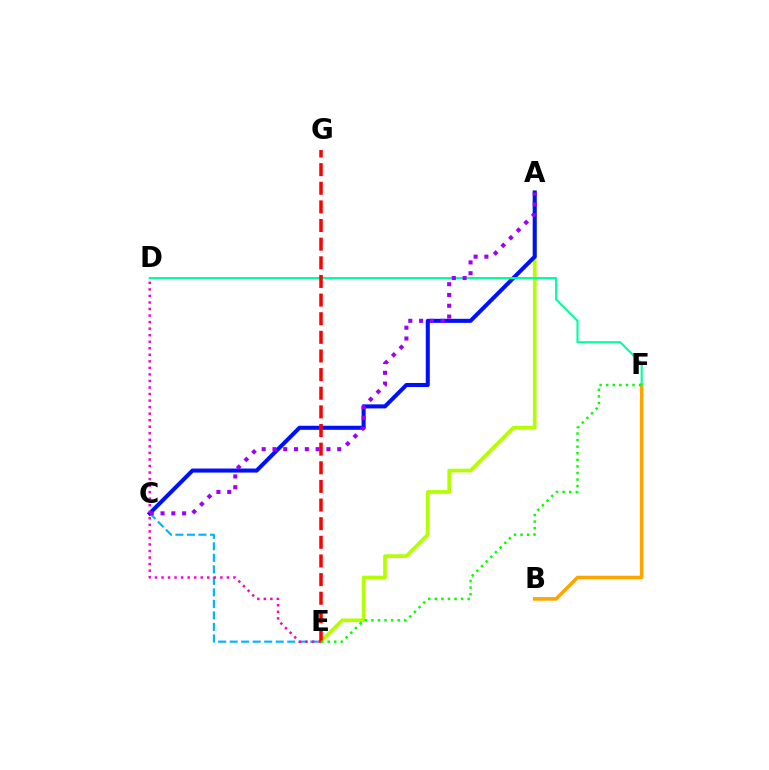{('A', 'E'): [{'color': '#b3ff00', 'line_style': 'solid', 'thickness': 2.65}], ('C', 'E'): [{'color': '#00b5ff', 'line_style': 'dashed', 'thickness': 1.56}], ('A', 'C'): [{'color': '#0010ff', 'line_style': 'solid', 'thickness': 2.92}, {'color': '#9b00ff', 'line_style': 'dotted', 'thickness': 2.93}], ('D', 'E'): [{'color': '#ff00bd', 'line_style': 'dotted', 'thickness': 1.78}], ('B', 'F'): [{'color': '#ffa500', 'line_style': 'solid', 'thickness': 2.57}], ('D', 'F'): [{'color': '#00ff9d', 'line_style': 'solid', 'thickness': 1.52}], ('E', 'G'): [{'color': '#ff0000', 'line_style': 'dashed', 'thickness': 2.53}], ('E', 'F'): [{'color': '#08ff00', 'line_style': 'dotted', 'thickness': 1.79}]}